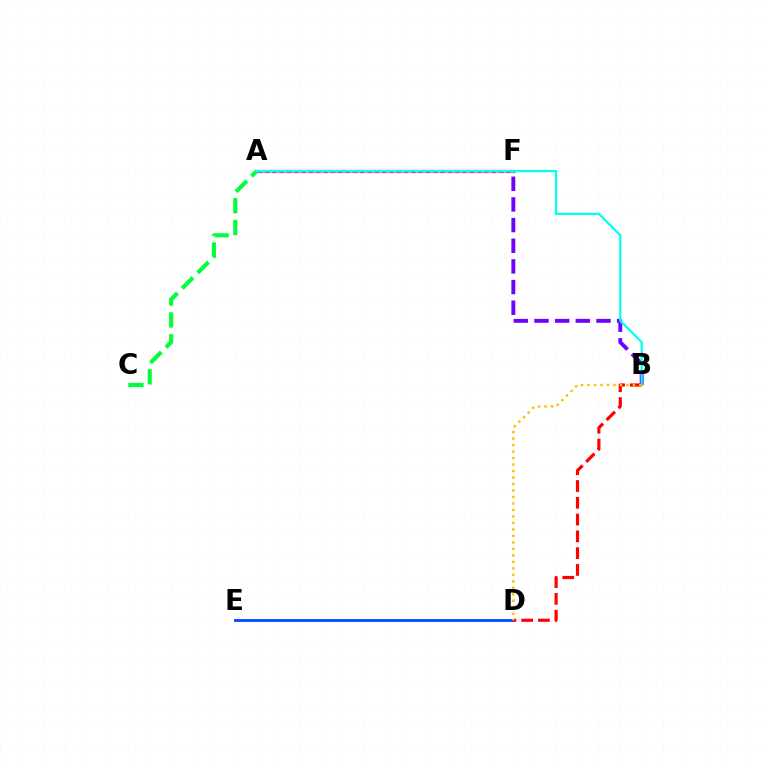{('A', 'F'): [{'color': '#ff00cf', 'line_style': 'solid', 'thickness': 2.33}, {'color': '#84ff00', 'line_style': 'dotted', 'thickness': 1.99}], ('D', 'E'): [{'color': '#004bff', 'line_style': 'solid', 'thickness': 2.01}], ('A', 'C'): [{'color': '#00ff39', 'line_style': 'dashed', 'thickness': 2.98}], ('B', 'F'): [{'color': '#7200ff', 'line_style': 'dashed', 'thickness': 2.81}], ('A', 'B'): [{'color': '#00fff6', 'line_style': 'solid', 'thickness': 1.61}], ('B', 'D'): [{'color': '#ff0000', 'line_style': 'dashed', 'thickness': 2.28}, {'color': '#ffbd00', 'line_style': 'dotted', 'thickness': 1.76}]}